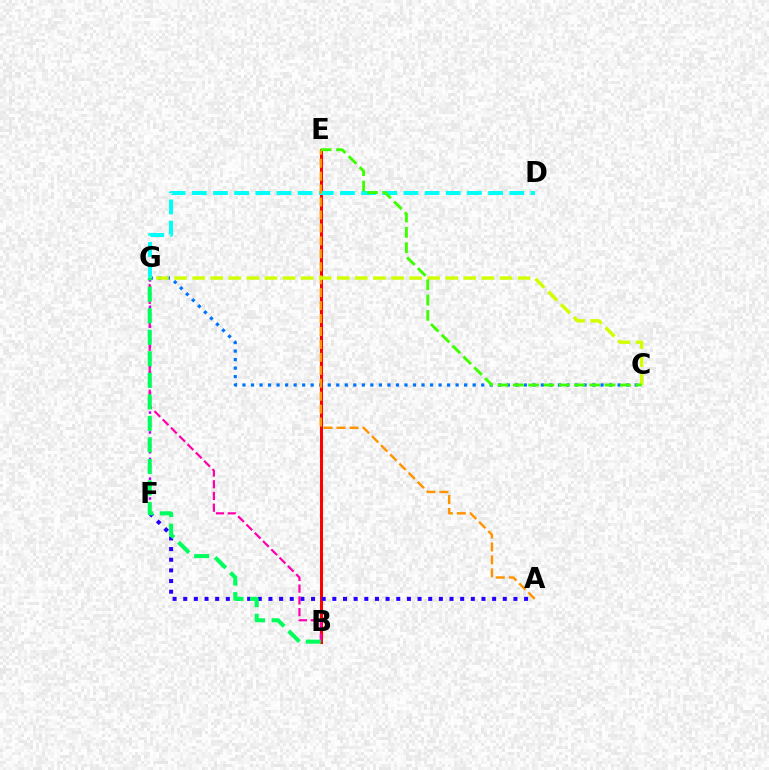{('B', 'E'): [{'color': '#ff0000', 'line_style': 'solid', 'thickness': 2.18}], ('C', 'G'): [{'color': '#0074ff', 'line_style': 'dotted', 'thickness': 2.32}, {'color': '#d1ff00', 'line_style': 'dashed', 'thickness': 2.46}], ('A', 'F'): [{'color': '#2500ff', 'line_style': 'dotted', 'thickness': 2.89}], ('D', 'G'): [{'color': '#00fff6', 'line_style': 'dashed', 'thickness': 2.87}], ('F', 'G'): [{'color': '#b900ff', 'line_style': 'dotted', 'thickness': 1.8}], ('A', 'E'): [{'color': '#ff9400', 'line_style': 'dashed', 'thickness': 1.76}], ('B', 'G'): [{'color': '#ff00ac', 'line_style': 'dashed', 'thickness': 1.59}, {'color': '#00ff5c', 'line_style': 'dashed', 'thickness': 2.92}], ('C', 'E'): [{'color': '#3dff00', 'line_style': 'dashed', 'thickness': 2.08}]}